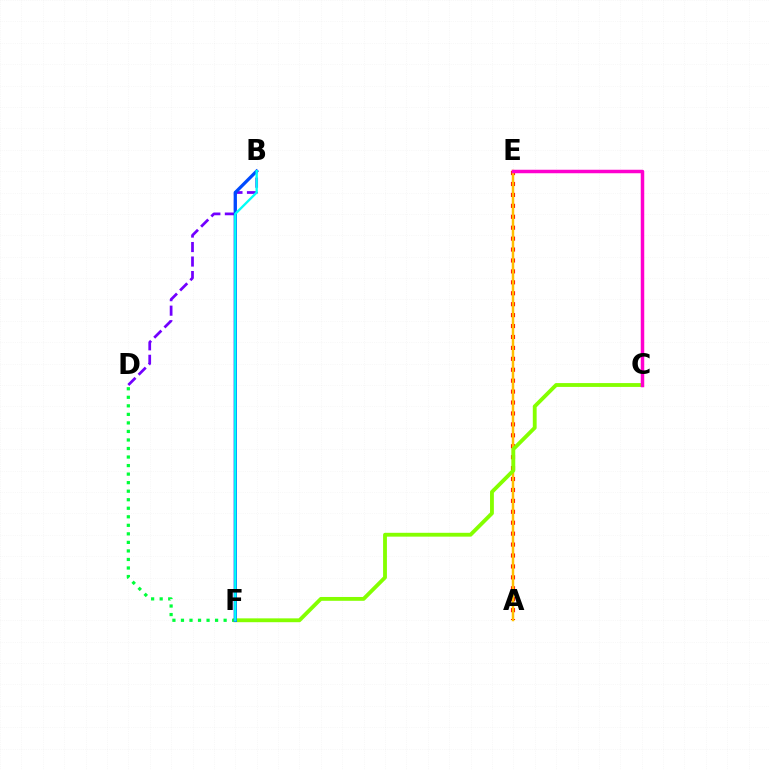{('A', 'E'): [{'color': '#ff0000', 'line_style': 'dotted', 'thickness': 2.97}, {'color': '#ffbd00', 'line_style': 'solid', 'thickness': 1.78}], ('B', 'D'): [{'color': '#7200ff', 'line_style': 'dashed', 'thickness': 1.97}], ('D', 'F'): [{'color': '#00ff39', 'line_style': 'dotted', 'thickness': 2.32}], ('C', 'F'): [{'color': '#84ff00', 'line_style': 'solid', 'thickness': 2.76}], ('B', 'F'): [{'color': '#004bff', 'line_style': 'solid', 'thickness': 2.34}, {'color': '#00fff6', 'line_style': 'solid', 'thickness': 1.68}], ('C', 'E'): [{'color': '#ff00cf', 'line_style': 'solid', 'thickness': 2.52}]}